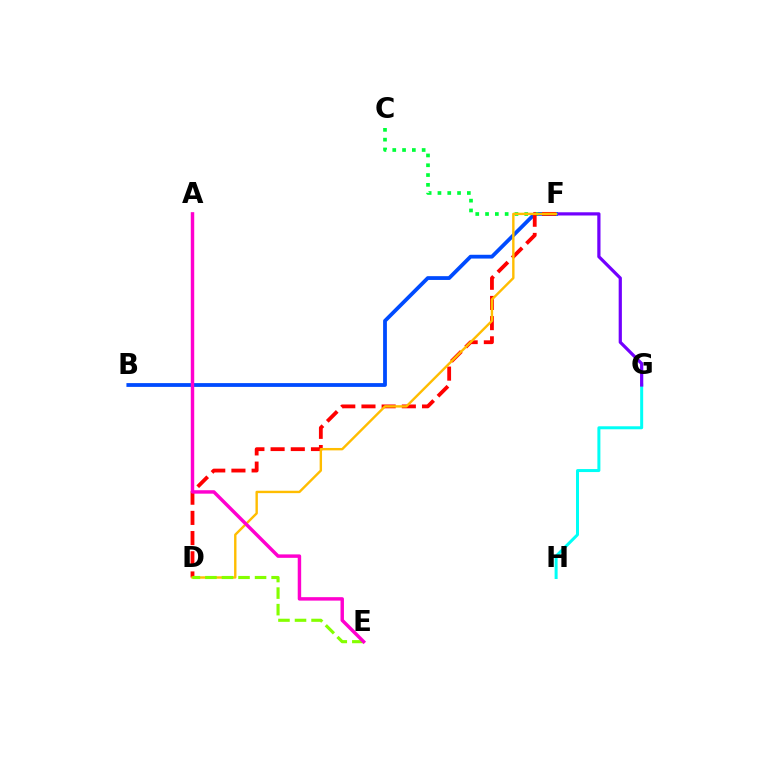{('G', 'H'): [{'color': '#00fff6', 'line_style': 'solid', 'thickness': 2.16}], ('F', 'G'): [{'color': '#7200ff', 'line_style': 'solid', 'thickness': 2.31}], ('B', 'F'): [{'color': '#004bff', 'line_style': 'solid', 'thickness': 2.73}], ('C', 'F'): [{'color': '#00ff39', 'line_style': 'dotted', 'thickness': 2.66}], ('D', 'F'): [{'color': '#ff0000', 'line_style': 'dashed', 'thickness': 2.74}, {'color': '#ffbd00', 'line_style': 'solid', 'thickness': 1.72}], ('D', 'E'): [{'color': '#84ff00', 'line_style': 'dashed', 'thickness': 2.25}], ('A', 'E'): [{'color': '#ff00cf', 'line_style': 'solid', 'thickness': 2.48}]}